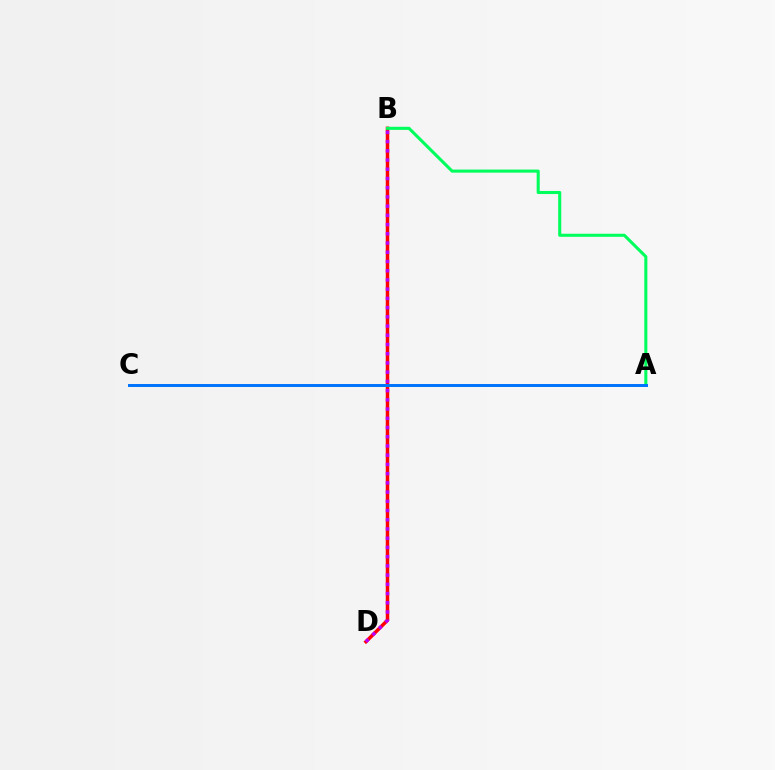{('B', 'D'): [{'color': '#ff0000', 'line_style': 'solid', 'thickness': 2.51}, {'color': '#b900ff', 'line_style': 'dotted', 'thickness': 2.51}], ('A', 'C'): [{'color': '#d1ff00', 'line_style': 'dotted', 'thickness': 2.09}, {'color': '#0074ff', 'line_style': 'solid', 'thickness': 2.13}], ('A', 'B'): [{'color': '#00ff5c', 'line_style': 'solid', 'thickness': 2.22}]}